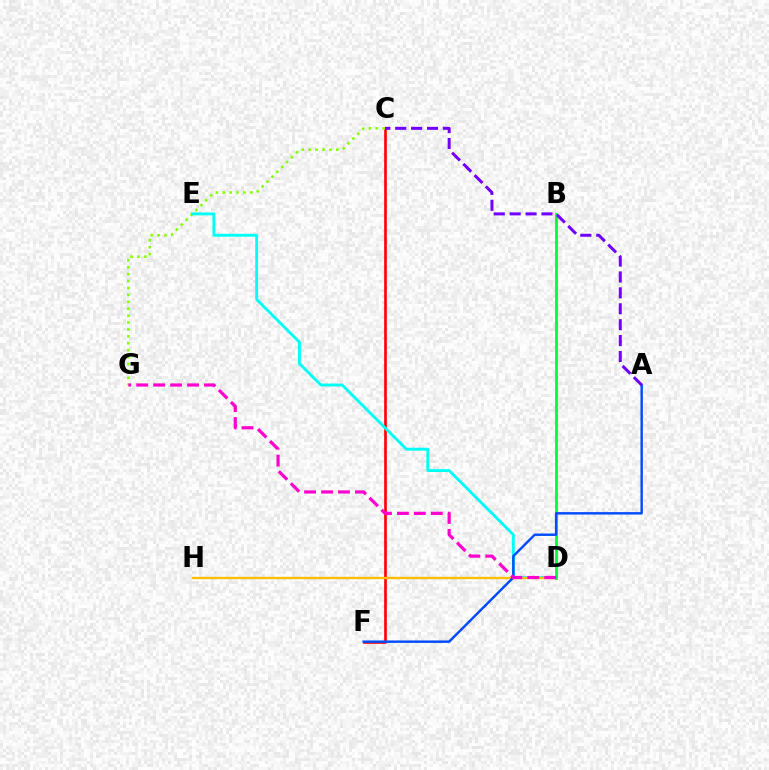{('C', 'F'): [{'color': '#ff0000', 'line_style': 'solid', 'thickness': 1.91}], ('C', 'G'): [{'color': '#84ff00', 'line_style': 'dotted', 'thickness': 1.88}], ('D', 'E'): [{'color': '#00fff6', 'line_style': 'solid', 'thickness': 2.07}], ('D', 'H'): [{'color': '#ffbd00', 'line_style': 'solid', 'thickness': 1.7}], ('B', 'D'): [{'color': '#00ff39', 'line_style': 'solid', 'thickness': 2.04}], ('A', 'F'): [{'color': '#004bff', 'line_style': 'solid', 'thickness': 1.75}], ('D', 'G'): [{'color': '#ff00cf', 'line_style': 'dashed', 'thickness': 2.3}], ('A', 'C'): [{'color': '#7200ff', 'line_style': 'dashed', 'thickness': 2.16}]}